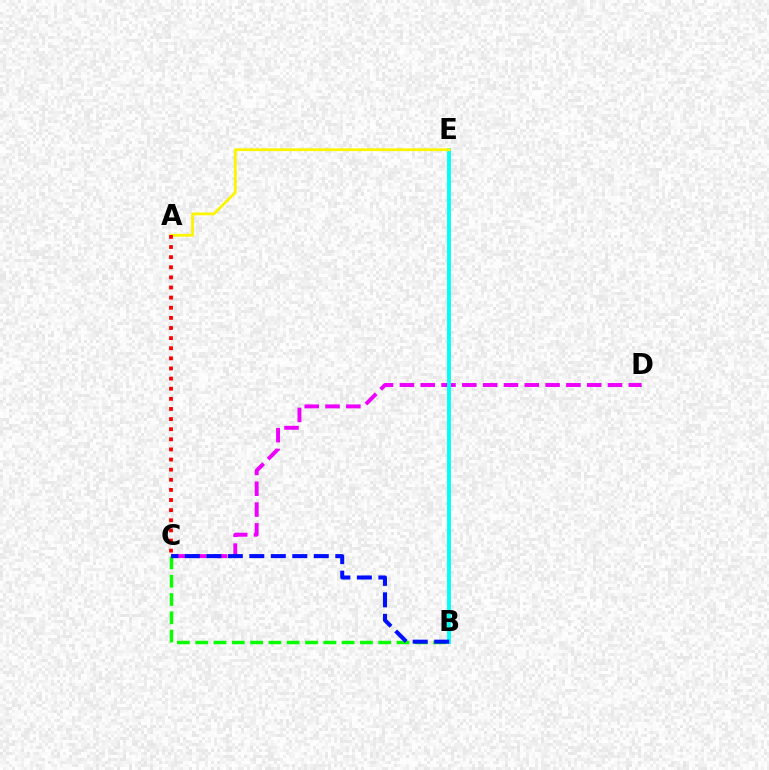{('C', 'D'): [{'color': '#ee00ff', 'line_style': 'dashed', 'thickness': 2.83}], ('B', 'E'): [{'color': '#00fff6', 'line_style': 'solid', 'thickness': 2.78}], ('A', 'E'): [{'color': '#fcf500', 'line_style': 'solid', 'thickness': 2.02}], ('B', 'C'): [{'color': '#08ff00', 'line_style': 'dashed', 'thickness': 2.49}, {'color': '#0010ff', 'line_style': 'dashed', 'thickness': 2.92}], ('A', 'C'): [{'color': '#ff0000', 'line_style': 'dotted', 'thickness': 2.75}]}